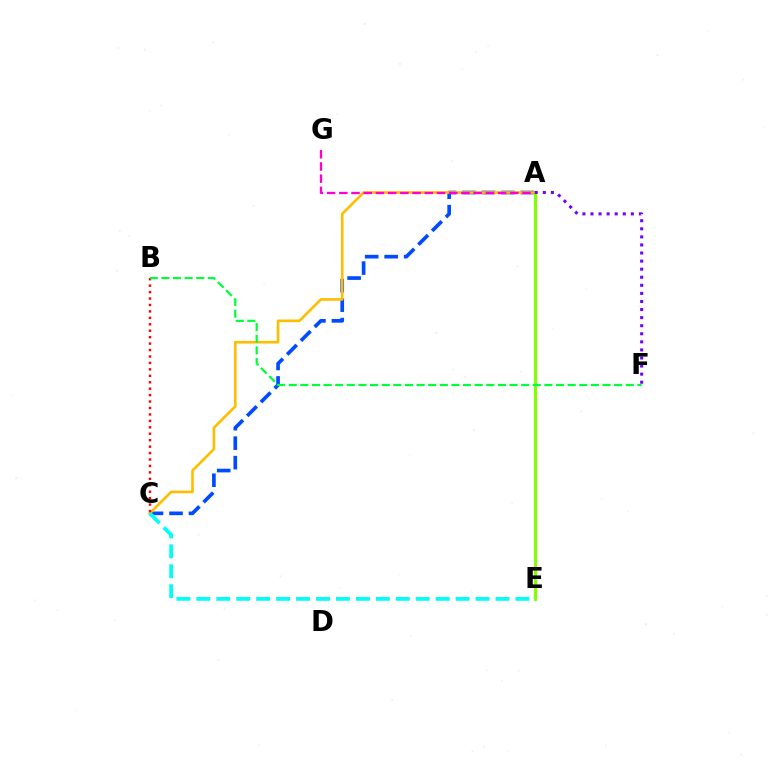{('A', 'C'): [{'color': '#004bff', 'line_style': 'dashed', 'thickness': 2.65}, {'color': '#ffbd00', 'line_style': 'solid', 'thickness': 1.9}], ('C', 'E'): [{'color': '#00fff6', 'line_style': 'dashed', 'thickness': 2.71}], ('B', 'C'): [{'color': '#ff0000', 'line_style': 'dotted', 'thickness': 1.75}], ('A', 'G'): [{'color': '#ff00cf', 'line_style': 'dashed', 'thickness': 1.66}], ('A', 'E'): [{'color': '#84ff00', 'line_style': 'solid', 'thickness': 2.26}], ('A', 'F'): [{'color': '#7200ff', 'line_style': 'dotted', 'thickness': 2.19}], ('B', 'F'): [{'color': '#00ff39', 'line_style': 'dashed', 'thickness': 1.58}]}